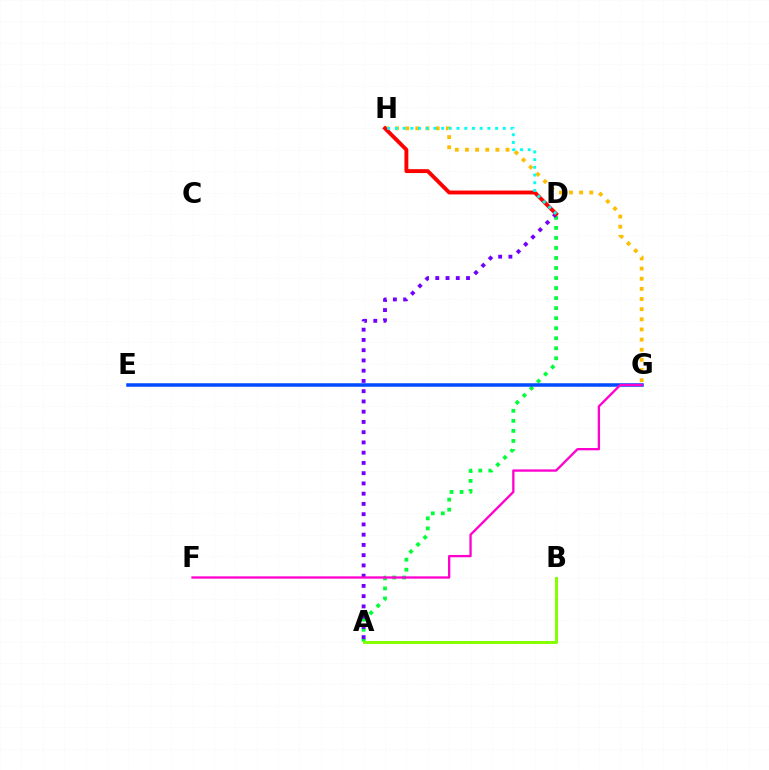{('A', 'D'): [{'color': '#00ff39', 'line_style': 'dotted', 'thickness': 2.73}, {'color': '#7200ff', 'line_style': 'dotted', 'thickness': 2.78}], ('E', 'G'): [{'color': '#004bff', 'line_style': 'solid', 'thickness': 2.54}], ('G', 'H'): [{'color': '#ffbd00', 'line_style': 'dotted', 'thickness': 2.76}], ('D', 'H'): [{'color': '#ff0000', 'line_style': 'solid', 'thickness': 2.8}, {'color': '#00fff6', 'line_style': 'dotted', 'thickness': 2.09}], ('A', 'B'): [{'color': '#84ff00', 'line_style': 'solid', 'thickness': 2.13}], ('F', 'G'): [{'color': '#ff00cf', 'line_style': 'solid', 'thickness': 1.67}]}